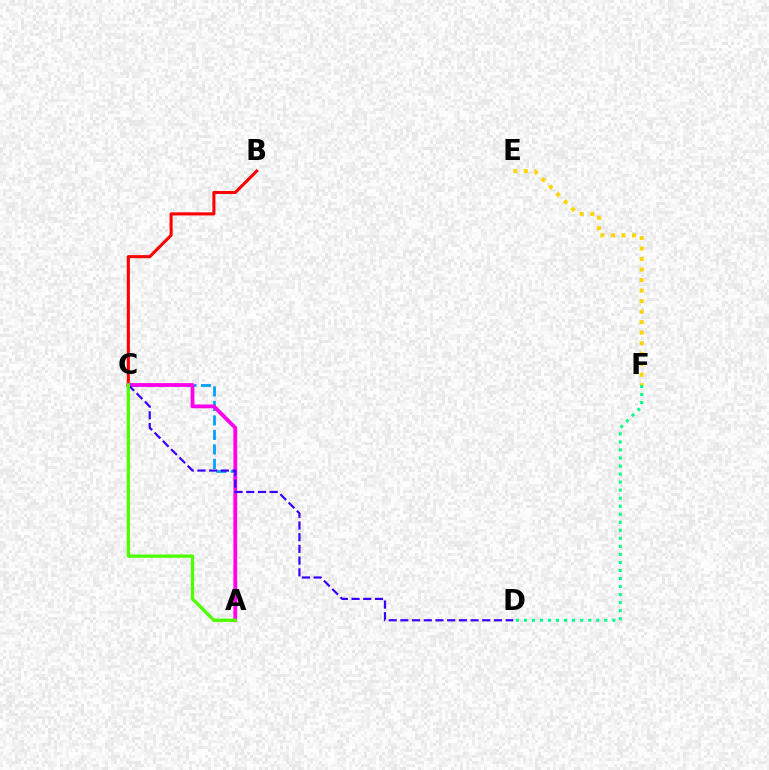{('A', 'C'): [{'color': '#009eff', 'line_style': 'dashed', 'thickness': 1.97}, {'color': '#ff00ed', 'line_style': 'solid', 'thickness': 2.73}, {'color': '#4fff00', 'line_style': 'solid', 'thickness': 2.41}], ('B', 'C'): [{'color': '#ff0000', 'line_style': 'solid', 'thickness': 2.22}], ('E', 'F'): [{'color': '#ffd500', 'line_style': 'dotted', 'thickness': 2.86}], ('C', 'D'): [{'color': '#3700ff', 'line_style': 'dashed', 'thickness': 1.59}], ('D', 'F'): [{'color': '#00ff86', 'line_style': 'dotted', 'thickness': 2.18}]}